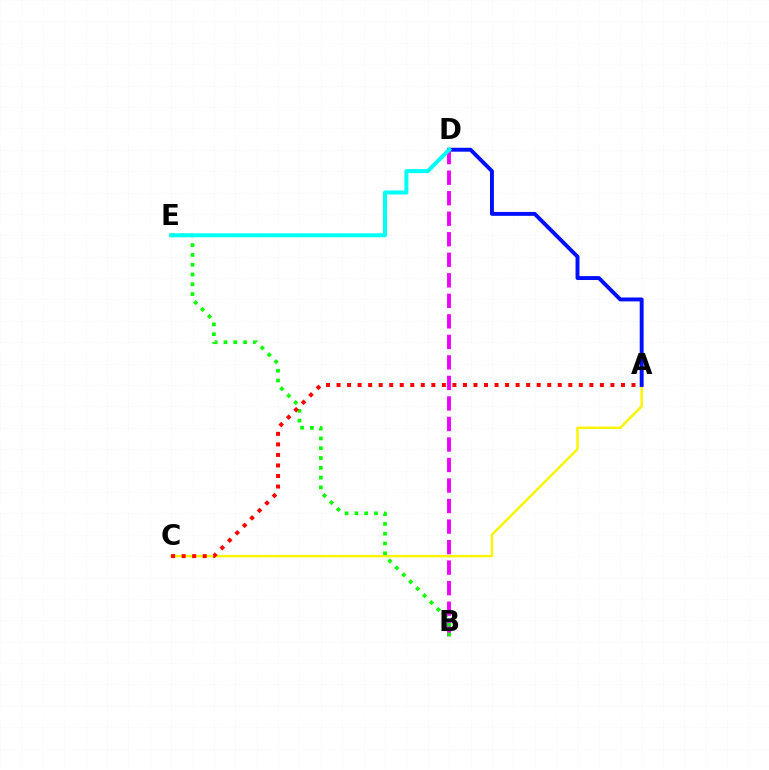{('A', 'C'): [{'color': '#fcf500', 'line_style': 'solid', 'thickness': 1.77}, {'color': '#ff0000', 'line_style': 'dotted', 'thickness': 2.86}], ('A', 'D'): [{'color': '#0010ff', 'line_style': 'solid', 'thickness': 2.82}], ('B', 'D'): [{'color': '#ee00ff', 'line_style': 'dashed', 'thickness': 2.79}], ('B', 'E'): [{'color': '#08ff00', 'line_style': 'dotted', 'thickness': 2.66}], ('D', 'E'): [{'color': '#00fff6', 'line_style': 'solid', 'thickness': 2.9}]}